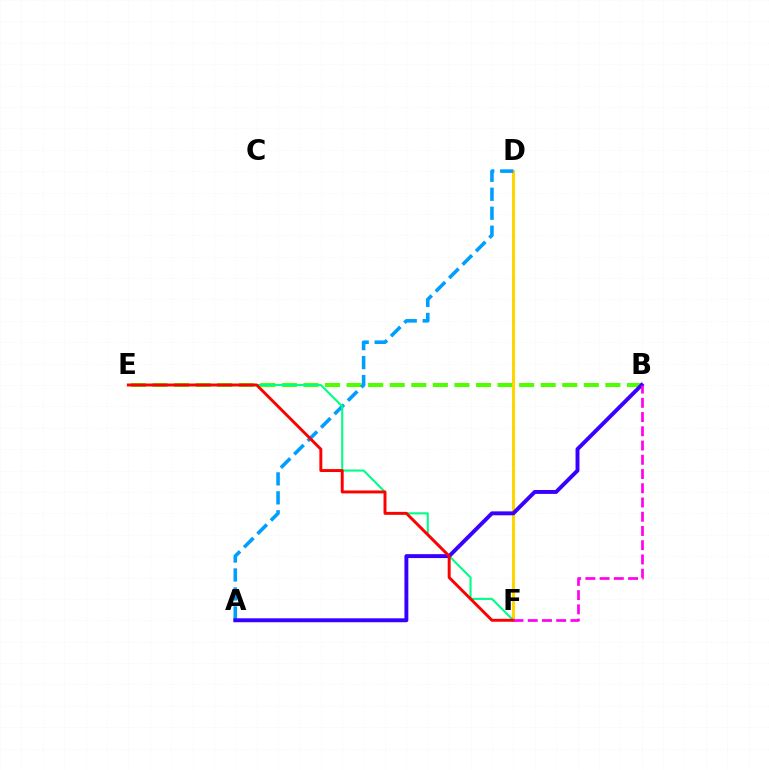{('B', 'E'): [{'color': '#4fff00', 'line_style': 'dashed', 'thickness': 2.93}], ('D', 'F'): [{'color': '#ffd500', 'line_style': 'solid', 'thickness': 2.18}], ('A', 'D'): [{'color': '#009eff', 'line_style': 'dashed', 'thickness': 2.58}], ('E', 'F'): [{'color': '#00ff86', 'line_style': 'solid', 'thickness': 1.51}, {'color': '#ff0000', 'line_style': 'solid', 'thickness': 2.12}], ('A', 'B'): [{'color': '#3700ff', 'line_style': 'solid', 'thickness': 2.82}], ('B', 'F'): [{'color': '#ff00ed', 'line_style': 'dashed', 'thickness': 1.93}]}